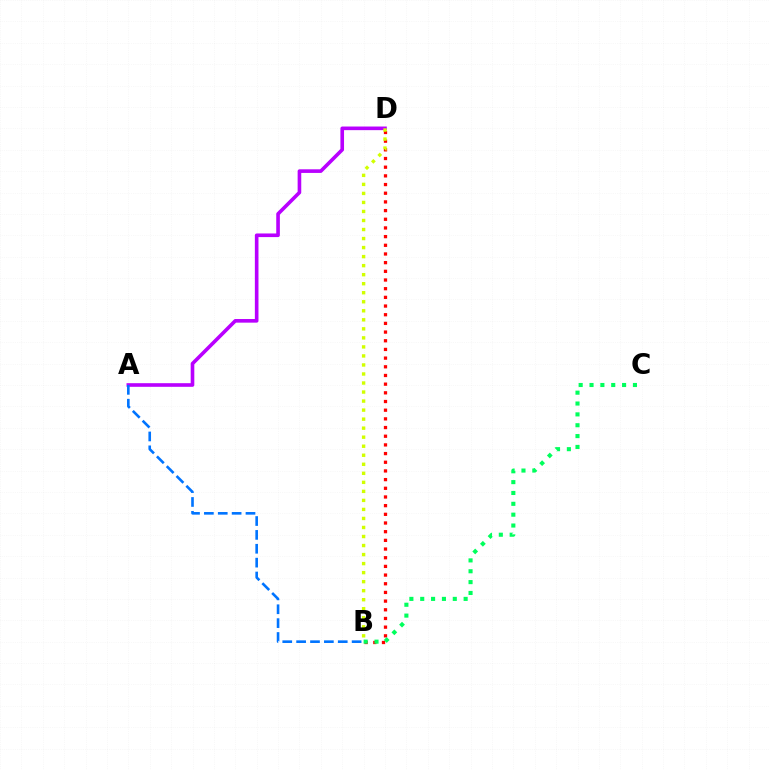{('B', 'D'): [{'color': '#ff0000', 'line_style': 'dotted', 'thickness': 2.36}, {'color': '#d1ff00', 'line_style': 'dotted', 'thickness': 2.45}], ('B', 'C'): [{'color': '#00ff5c', 'line_style': 'dotted', 'thickness': 2.95}], ('A', 'D'): [{'color': '#b900ff', 'line_style': 'solid', 'thickness': 2.61}], ('A', 'B'): [{'color': '#0074ff', 'line_style': 'dashed', 'thickness': 1.88}]}